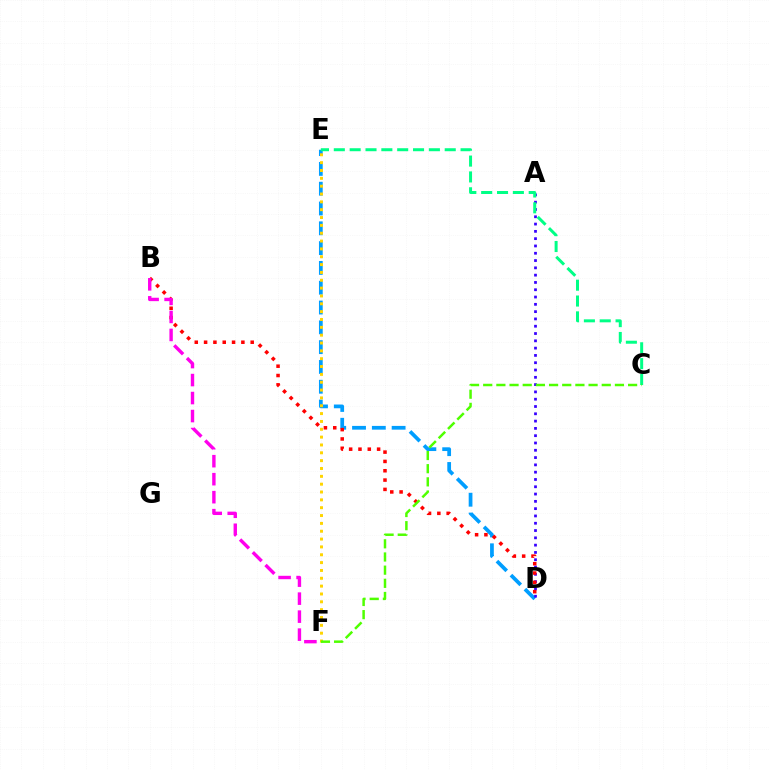{('D', 'E'): [{'color': '#009eff', 'line_style': 'dashed', 'thickness': 2.69}], ('A', 'D'): [{'color': '#3700ff', 'line_style': 'dotted', 'thickness': 1.98}], ('B', 'D'): [{'color': '#ff0000', 'line_style': 'dotted', 'thickness': 2.53}], ('E', 'F'): [{'color': '#ffd500', 'line_style': 'dotted', 'thickness': 2.13}], ('B', 'F'): [{'color': '#ff00ed', 'line_style': 'dashed', 'thickness': 2.44}], ('C', 'E'): [{'color': '#00ff86', 'line_style': 'dashed', 'thickness': 2.15}], ('C', 'F'): [{'color': '#4fff00', 'line_style': 'dashed', 'thickness': 1.79}]}